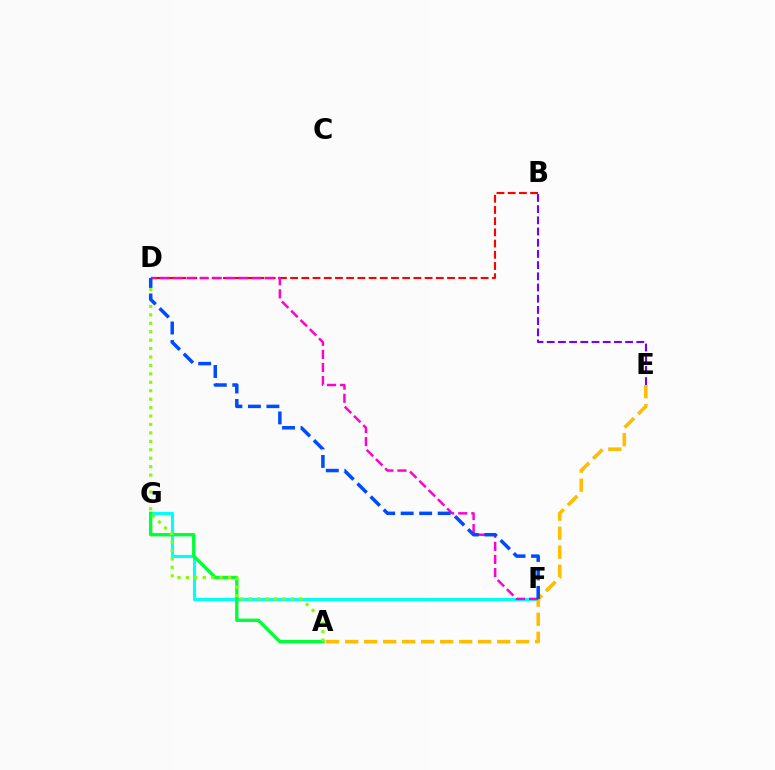{('B', 'D'): [{'color': '#ff0000', 'line_style': 'dashed', 'thickness': 1.52}], ('F', 'G'): [{'color': '#00fff6', 'line_style': 'solid', 'thickness': 2.24}], ('A', 'E'): [{'color': '#ffbd00', 'line_style': 'dashed', 'thickness': 2.58}], ('D', 'F'): [{'color': '#ff00cf', 'line_style': 'dashed', 'thickness': 1.78}, {'color': '#004bff', 'line_style': 'dashed', 'thickness': 2.51}], ('A', 'G'): [{'color': '#00ff39', 'line_style': 'solid', 'thickness': 2.42}], ('A', 'D'): [{'color': '#84ff00', 'line_style': 'dotted', 'thickness': 2.29}], ('B', 'E'): [{'color': '#7200ff', 'line_style': 'dashed', 'thickness': 1.52}]}